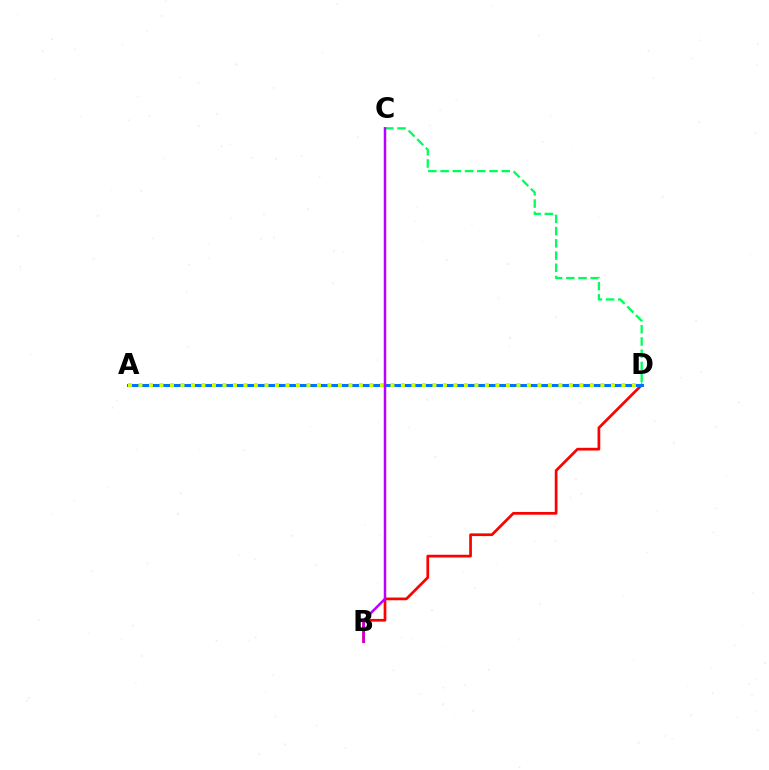{('C', 'D'): [{'color': '#00ff5c', 'line_style': 'dashed', 'thickness': 1.66}], ('B', 'D'): [{'color': '#ff0000', 'line_style': 'solid', 'thickness': 1.96}], ('A', 'D'): [{'color': '#0074ff', 'line_style': 'solid', 'thickness': 2.18}, {'color': '#d1ff00', 'line_style': 'dotted', 'thickness': 2.85}], ('B', 'C'): [{'color': '#b900ff', 'line_style': 'solid', 'thickness': 1.79}]}